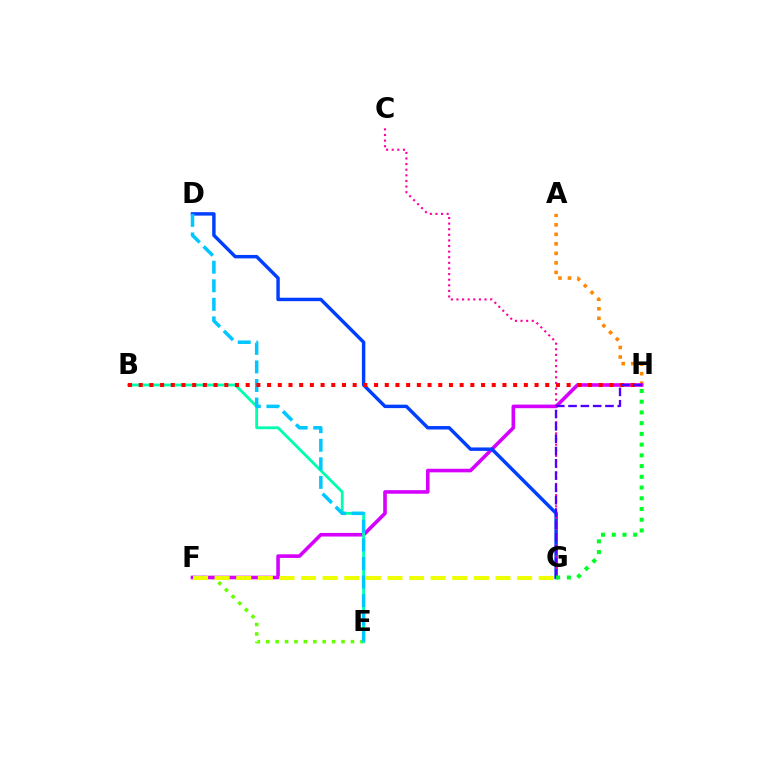{('E', 'F'): [{'color': '#66ff00', 'line_style': 'dotted', 'thickness': 2.56}], ('A', 'H'): [{'color': '#ff8800', 'line_style': 'dotted', 'thickness': 2.59}], ('F', 'H'): [{'color': '#d600ff', 'line_style': 'solid', 'thickness': 2.59}], ('B', 'E'): [{'color': '#00ffaf', 'line_style': 'solid', 'thickness': 2.05}], ('D', 'G'): [{'color': '#003fff', 'line_style': 'solid', 'thickness': 2.48}], ('D', 'E'): [{'color': '#00c7ff', 'line_style': 'dashed', 'thickness': 2.52}], ('B', 'H'): [{'color': '#ff0000', 'line_style': 'dotted', 'thickness': 2.91}], ('C', 'G'): [{'color': '#ff00a0', 'line_style': 'dotted', 'thickness': 1.52}], ('G', 'H'): [{'color': '#4f00ff', 'line_style': 'dashed', 'thickness': 1.67}, {'color': '#00ff27', 'line_style': 'dotted', 'thickness': 2.92}], ('F', 'G'): [{'color': '#eeff00', 'line_style': 'dashed', 'thickness': 2.93}]}